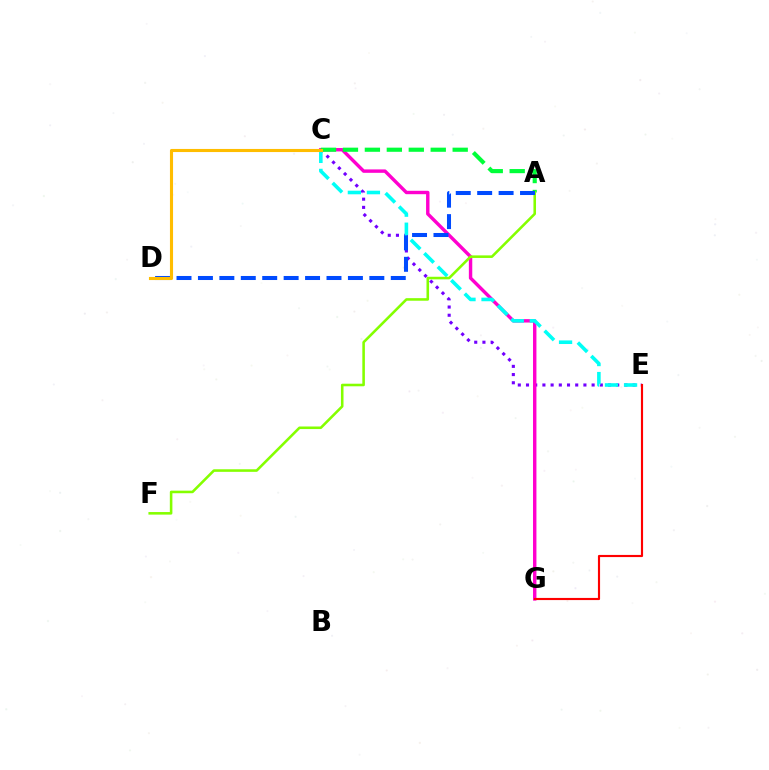{('C', 'E'): [{'color': '#7200ff', 'line_style': 'dotted', 'thickness': 2.23}, {'color': '#00fff6', 'line_style': 'dashed', 'thickness': 2.59}], ('C', 'G'): [{'color': '#ff00cf', 'line_style': 'solid', 'thickness': 2.46}], ('A', 'C'): [{'color': '#00ff39', 'line_style': 'dashed', 'thickness': 2.98}], ('A', 'F'): [{'color': '#84ff00', 'line_style': 'solid', 'thickness': 1.85}], ('A', 'D'): [{'color': '#004bff', 'line_style': 'dashed', 'thickness': 2.91}], ('C', 'D'): [{'color': '#ffbd00', 'line_style': 'solid', 'thickness': 2.23}], ('E', 'G'): [{'color': '#ff0000', 'line_style': 'solid', 'thickness': 1.54}]}